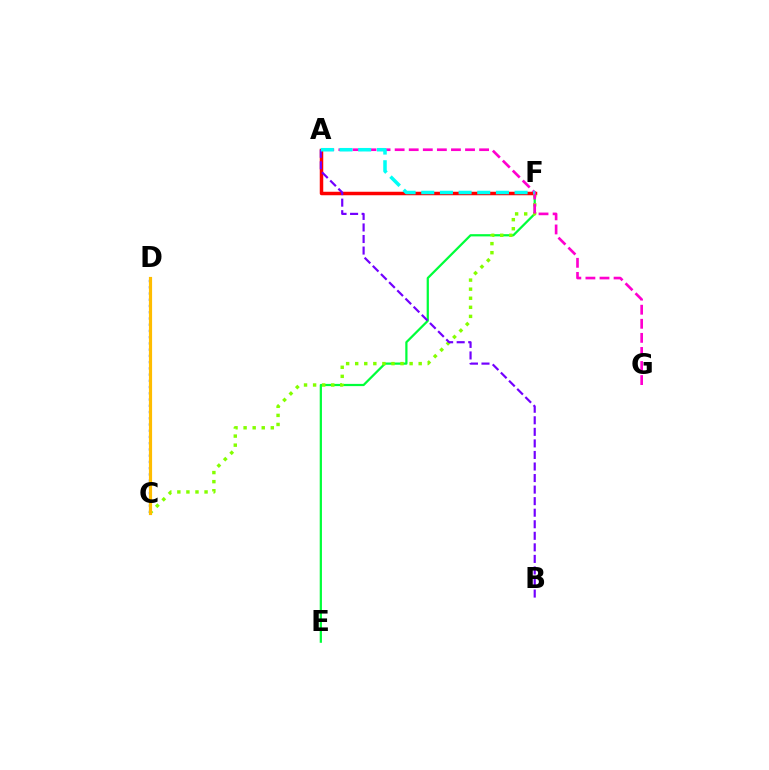{('C', 'D'): [{'color': '#004bff', 'line_style': 'dotted', 'thickness': 1.69}, {'color': '#ffbd00', 'line_style': 'solid', 'thickness': 2.29}], ('E', 'F'): [{'color': '#00ff39', 'line_style': 'solid', 'thickness': 1.61}], ('A', 'F'): [{'color': '#ff0000', 'line_style': 'solid', 'thickness': 2.51}, {'color': '#00fff6', 'line_style': 'dashed', 'thickness': 2.54}], ('C', 'F'): [{'color': '#84ff00', 'line_style': 'dotted', 'thickness': 2.46}], ('A', 'G'): [{'color': '#ff00cf', 'line_style': 'dashed', 'thickness': 1.91}], ('A', 'B'): [{'color': '#7200ff', 'line_style': 'dashed', 'thickness': 1.57}]}